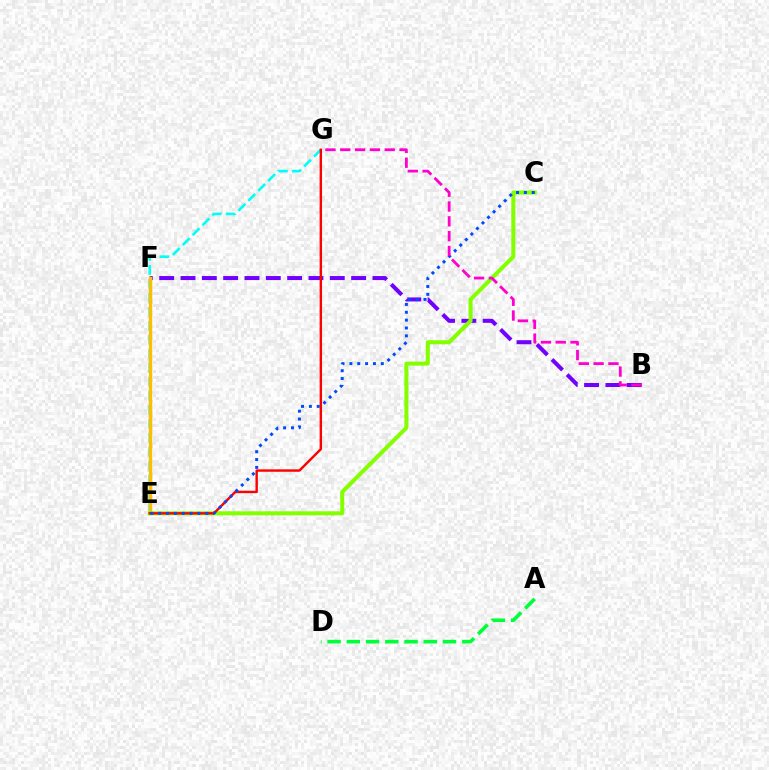{('E', 'G'): [{'color': '#00fff6', 'line_style': 'dashed', 'thickness': 1.9}, {'color': '#ff0000', 'line_style': 'solid', 'thickness': 1.73}], ('B', 'F'): [{'color': '#7200ff', 'line_style': 'dashed', 'thickness': 2.9}], ('A', 'D'): [{'color': '#00ff39', 'line_style': 'dashed', 'thickness': 2.61}], ('E', 'F'): [{'color': '#ffbd00', 'line_style': 'solid', 'thickness': 2.45}], ('C', 'E'): [{'color': '#84ff00', 'line_style': 'solid', 'thickness': 2.9}, {'color': '#004bff', 'line_style': 'dotted', 'thickness': 2.14}], ('B', 'G'): [{'color': '#ff00cf', 'line_style': 'dashed', 'thickness': 2.01}]}